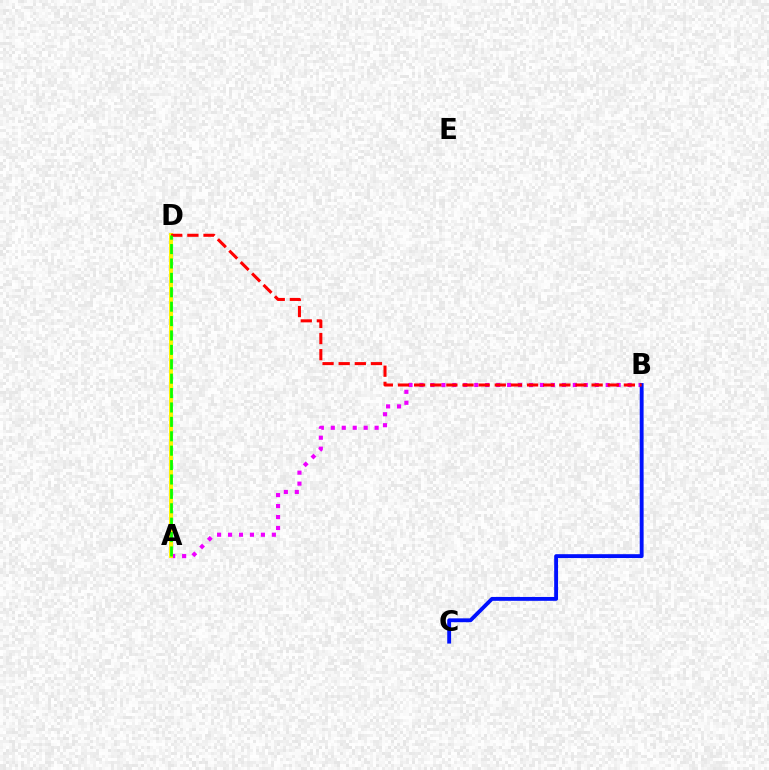{('A', 'D'): [{'color': '#00fff6', 'line_style': 'dotted', 'thickness': 2.4}, {'color': '#fcf500', 'line_style': 'solid', 'thickness': 2.86}, {'color': '#08ff00', 'line_style': 'dashed', 'thickness': 1.96}], ('A', 'B'): [{'color': '#ee00ff', 'line_style': 'dotted', 'thickness': 2.98}], ('B', 'C'): [{'color': '#0010ff', 'line_style': 'solid', 'thickness': 2.78}], ('B', 'D'): [{'color': '#ff0000', 'line_style': 'dashed', 'thickness': 2.19}]}